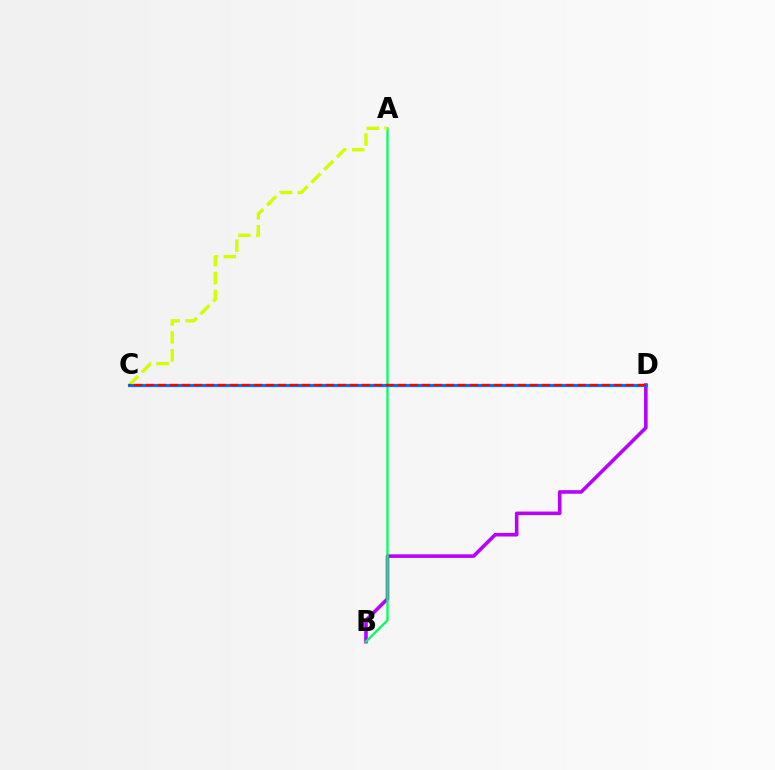{('B', 'D'): [{'color': '#b900ff', 'line_style': 'solid', 'thickness': 2.58}], ('A', 'B'): [{'color': '#00ff5c', 'line_style': 'solid', 'thickness': 1.65}], ('A', 'C'): [{'color': '#d1ff00', 'line_style': 'dashed', 'thickness': 2.44}], ('C', 'D'): [{'color': '#0074ff', 'line_style': 'solid', 'thickness': 2.28}, {'color': '#ff0000', 'line_style': 'dashed', 'thickness': 1.63}]}